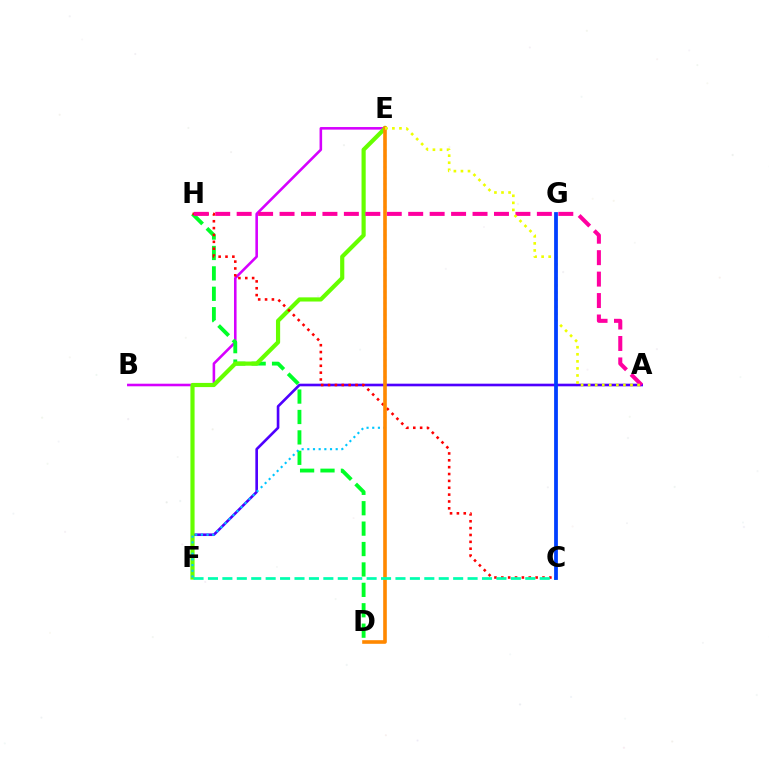{('B', 'E'): [{'color': '#d600ff', 'line_style': 'solid', 'thickness': 1.86}], ('D', 'H'): [{'color': '#00ff27', 'line_style': 'dashed', 'thickness': 2.77}], ('A', 'F'): [{'color': '#4f00ff', 'line_style': 'solid', 'thickness': 1.9}], ('E', 'F'): [{'color': '#66ff00', 'line_style': 'solid', 'thickness': 3.0}, {'color': '#00c7ff', 'line_style': 'dotted', 'thickness': 1.54}], ('C', 'H'): [{'color': '#ff0000', 'line_style': 'dotted', 'thickness': 1.86}], ('A', 'H'): [{'color': '#ff00a0', 'line_style': 'dashed', 'thickness': 2.91}], ('D', 'E'): [{'color': '#ff8800', 'line_style': 'solid', 'thickness': 2.6}], ('A', 'E'): [{'color': '#eeff00', 'line_style': 'dotted', 'thickness': 1.92}], ('C', 'F'): [{'color': '#00ffaf', 'line_style': 'dashed', 'thickness': 1.96}], ('C', 'G'): [{'color': '#003fff', 'line_style': 'solid', 'thickness': 2.72}]}